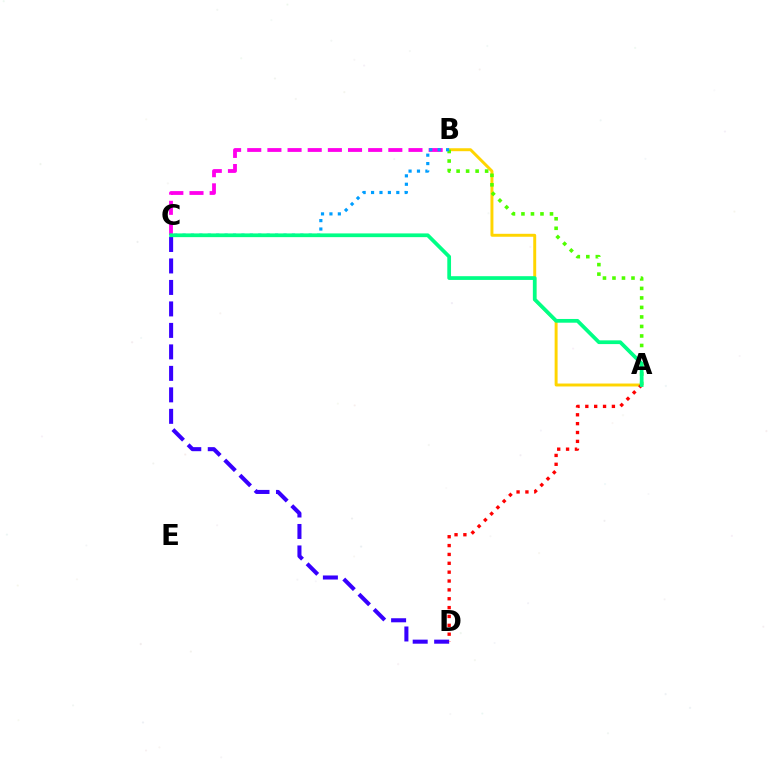{('A', 'B'): [{'color': '#ffd500', 'line_style': 'solid', 'thickness': 2.12}, {'color': '#4fff00', 'line_style': 'dotted', 'thickness': 2.58}], ('C', 'D'): [{'color': '#3700ff', 'line_style': 'dashed', 'thickness': 2.92}], ('B', 'C'): [{'color': '#ff00ed', 'line_style': 'dashed', 'thickness': 2.74}, {'color': '#009eff', 'line_style': 'dotted', 'thickness': 2.29}], ('A', 'D'): [{'color': '#ff0000', 'line_style': 'dotted', 'thickness': 2.41}], ('A', 'C'): [{'color': '#00ff86', 'line_style': 'solid', 'thickness': 2.69}]}